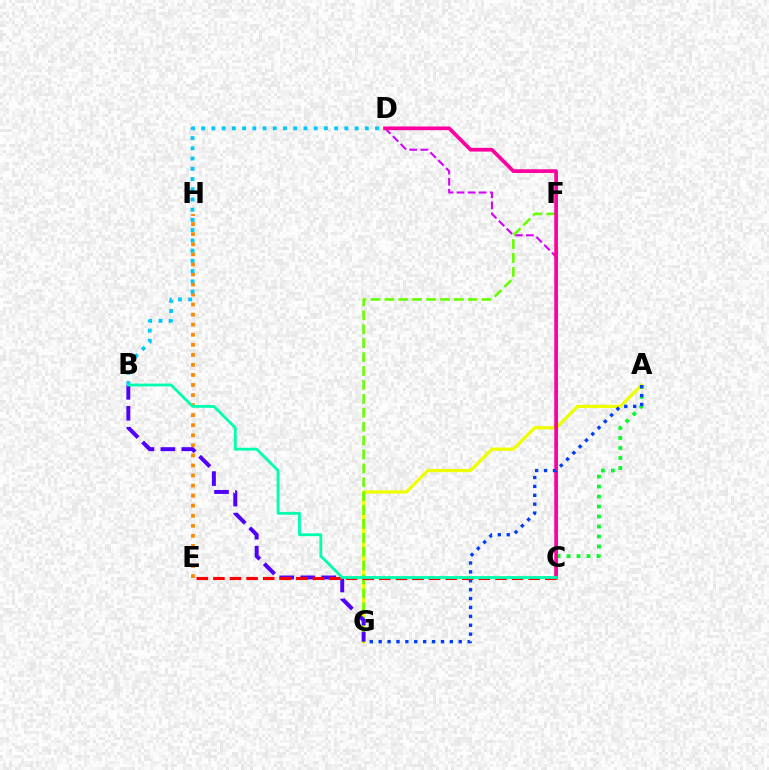{('C', 'D'): [{'color': '#d600ff', 'line_style': 'dashed', 'thickness': 1.5}, {'color': '#ff00a0', 'line_style': 'solid', 'thickness': 2.67}], ('A', 'G'): [{'color': '#eeff00', 'line_style': 'solid', 'thickness': 2.34}, {'color': '#003fff', 'line_style': 'dotted', 'thickness': 2.42}], ('A', 'C'): [{'color': '#00ff27', 'line_style': 'dotted', 'thickness': 2.72}], ('F', 'G'): [{'color': '#66ff00', 'line_style': 'dashed', 'thickness': 1.89}], ('E', 'H'): [{'color': '#ff8800', 'line_style': 'dotted', 'thickness': 2.73}], ('B', 'G'): [{'color': '#4f00ff', 'line_style': 'dashed', 'thickness': 2.85}], ('B', 'D'): [{'color': '#00c7ff', 'line_style': 'dotted', 'thickness': 2.78}], ('C', 'E'): [{'color': '#ff0000', 'line_style': 'dashed', 'thickness': 2.25}], ('B', 'C'): [{'color': '#00ffaf', 'line_style': 'solid', 'thickness': 2.04}]}